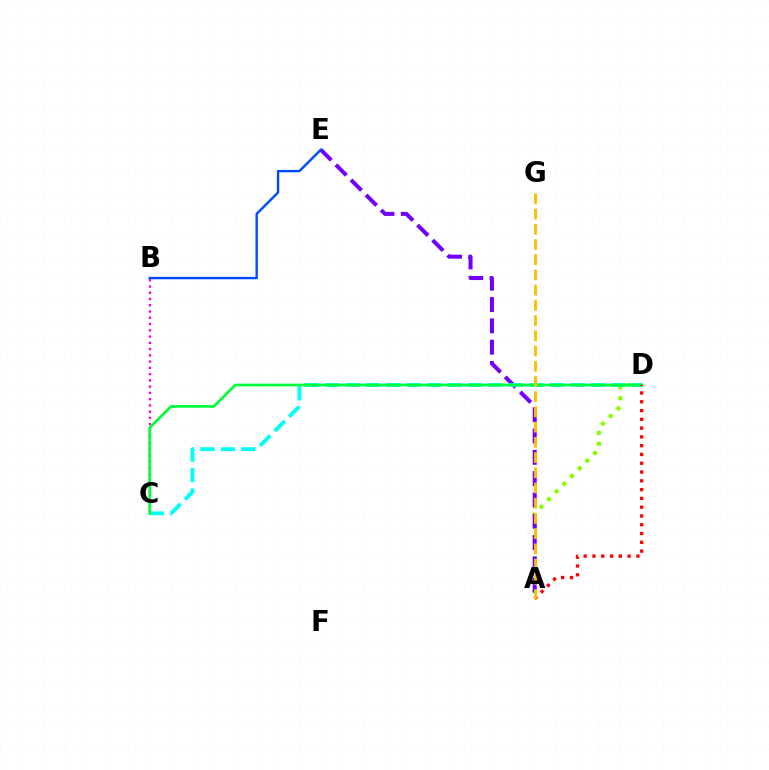{('A', 'D'): [{'color': '#84ff00', 'line_style': 'dotted', 'thickness': 2.95}, {'color': '#ff0000', 'line_style': 'dotted', 'thickness': 2.39}], ('A', 'E'): [{'color': '#7200ff', 'line_style': 'dashed', 'thickness': 2.9}], ('B', 'C'): [{'color': '#ff00cf', 'line_style': 'dotted', 'thickness': 1.7}], ('C', 'D'): [{'color': '#00fff6', 'line_style': 'dashed', 'thickness': 2.78}, {'color': '#00ff39', 'line_style': 'solid', 'thickness': 1.95}], ('B', 'E'): [{'color': '#004bff', 'line_style': 'solid', 'thickness': 1.72}], ('A', 'G'): [{'color': '#ffbd00', 'line_style': 'dashed', 'thickness': 2.07}]}